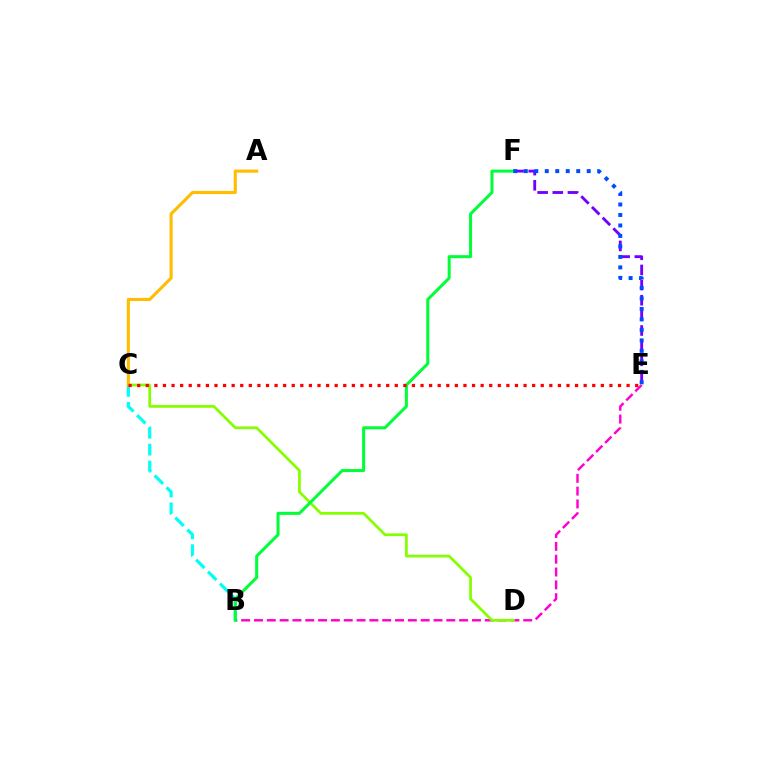{('E', 'F'): [{'color': '#7200ff', 'line_style': 'dashed', 'thickness': 2.06}, {'color': '#004bff', 'line_style': 'dotted', 'thickness': 2.85}], ('B', 'C'): [{'color': '#00fff6', 'line_style': 'dashed', 'thickness': 2.3}], ('B', 'E'): [{'color': '#ff00cf', 'line_style': 'dashed', 'thickness': 1.74}], ('C', 'D'): [{'color': '#84ff00', 'line_style': 'solid', 'thickness': 1.97}], ('A', 'C'): [{'color': '#ffbd00', 'line_style': 'solid', 'thickness': 2.24}], ('B', 'F'): [{'color': '#00ff39', 'line_style': 'solid', 'thickness': 2.18}], ('C', 'E'): [{'color': '#ff0000', 'line_style': 'dotted', 'thickness': 2.33}]}